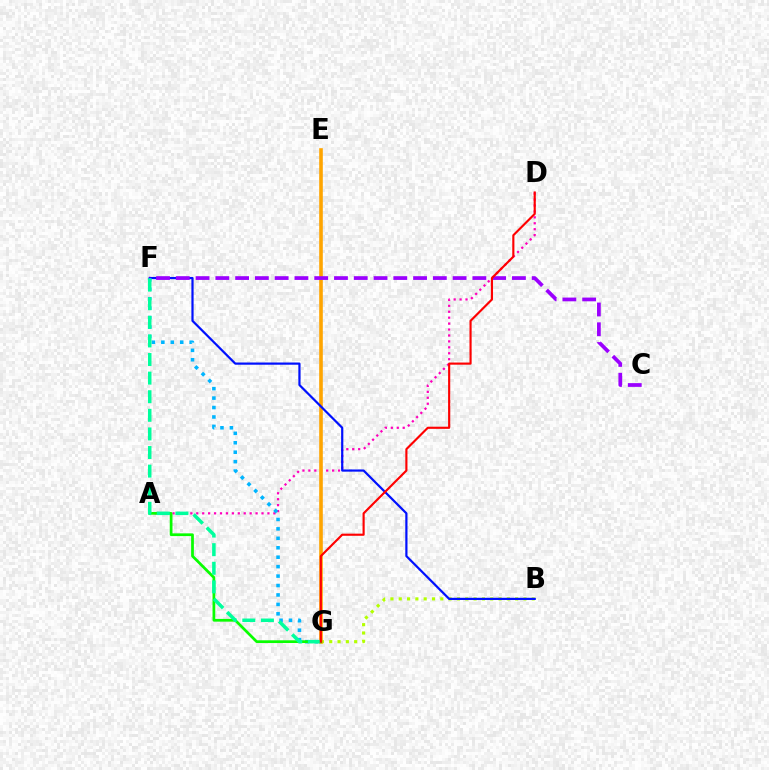{('A', 'D'): [{'color': '#ff00bd', 'line_style': 'dotted', 'thickness': 1.61}], ('B', 'G'): [{'color': '#b3ff00', 'line_style': 'dotted', 'thickness': 2.26}], ('E', 'G'): [{'color': '#ffa500', 'line_style': 'solid', 'thickness': 2.6}], ('B', 'F'): [{'color': '#0010ff', 'line_style': 'solid', 'thickness': 1.59}], ('F', 'G'): [{'color': '#00b5ff', 'line_style': 'dotted', 'thickness': 2.56}, {'color': '#00ff9d', 'line_style': 'dashed', 'thickness': 2.53}], ('C', 'F'): [{'color': '#9b00ff', 'line_style': 'dashed', 'thickness': 2.69}], ('A', 'G'): [{'color': '#08ff00', 'line_style': 'solid', 'thickness': 1.97}], ('D', 'G'): [{'color': '#ff0000', 'line_style': 'solid', 'thickness': 1.54}]}